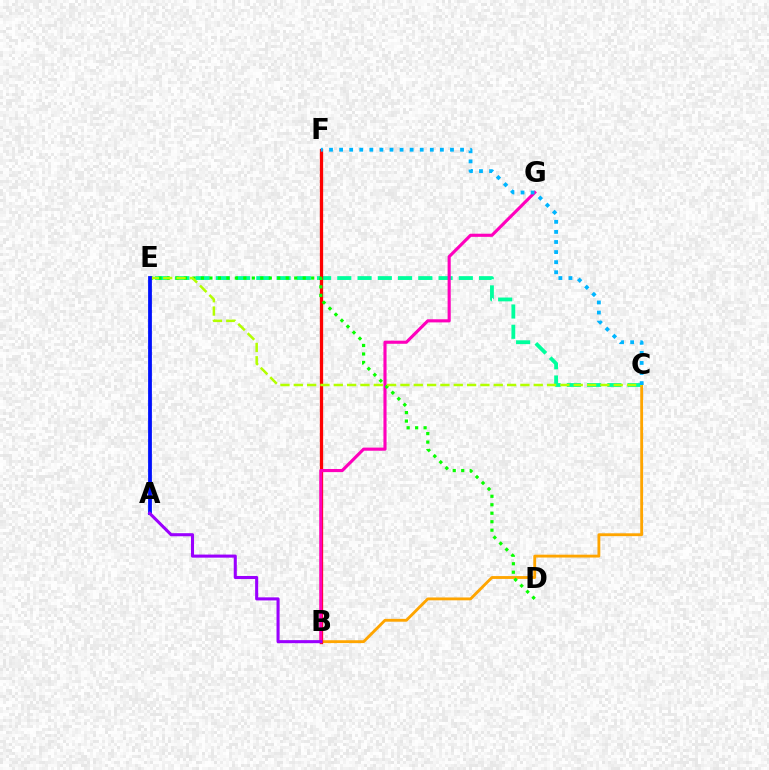{('C', 'E'): [{'color': '#00ff9d', 'line_style': 'dashed', 'thickness': 2.75}, {'color': '#b3ff00', 'line_style': 'dashed', 'thickness': 1.81}], ('B', 'C'): [{'color': '#ffa500', 'line_style': 'solid', 'thickness': 2.05}], ('B', 'F'): [{'color': '#ff0000', 'line_style': 'solid', 'thickness': 2.36}], ('B', 'G'): [{'color': '#ff00bd', 'line_style': 'solid', 'thickness': 2.25}], ('D', 'E'): [{'color': '#08ff00', 'line_style': 'dotted', 'thickness': 2.3}], ('A', 'E'): [{'color': '#0010ff', 'line_style': 'solid', 'thickness': 2.73}], ('C', 'F'): [{'color': '#00b5ff', 'line_style': 'dotted', 'thickness': 2.74}], ('A', 'B'): [{'color': '#9b00ff', 'line_style': 'solid', 'thickness': 2.21}]}